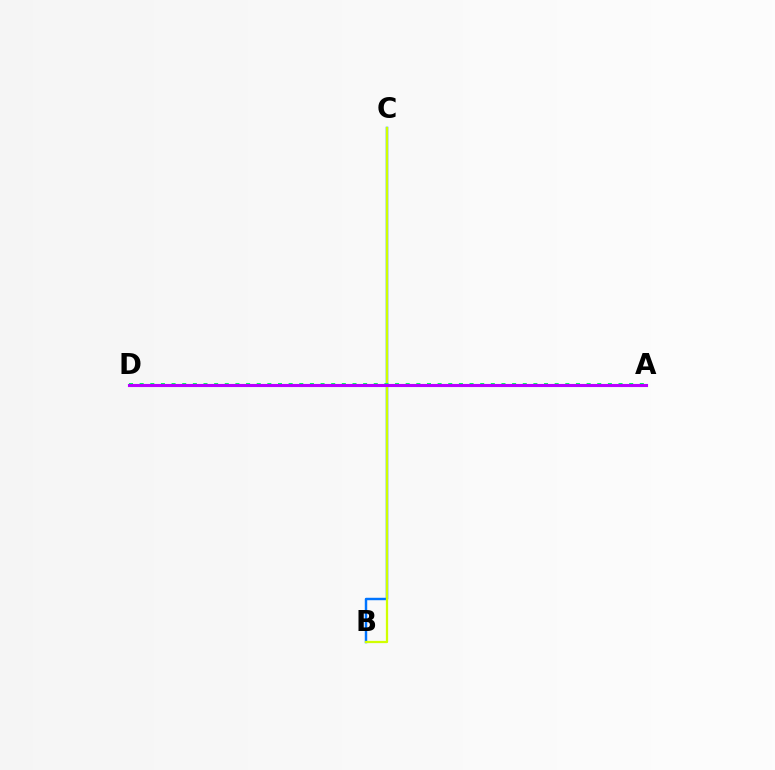{('B', 'C'): [{'color': '#0074ff', 'line_style': 'solid', 'thickness': 1.76}, {'color': '#d1ff00', 'line_style': 'solid', 'thickness': 1.62}], ('A', 'D'): [{'color': '#00ff5c', 'line_style': 'dotted', 'thickness': 2.89}, {'color': '#ff0000', 'line_style': 'dashed', 'thickness': 2.04}, {'color': '#b900ff', 'line_style': 'solid', 'thickness': 2.24}]}